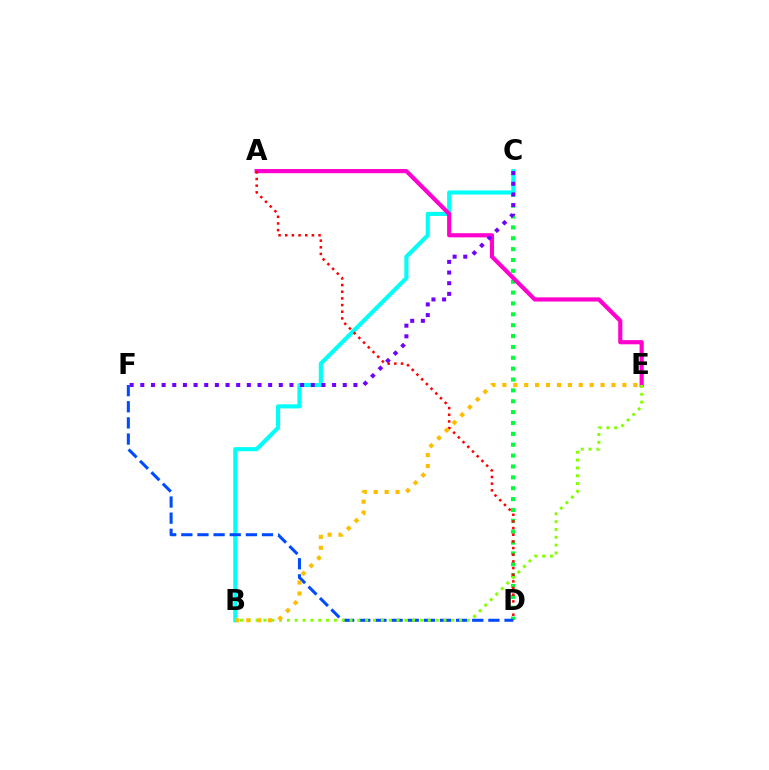{('C', 'D'): [{'color': '#00ff39', 'line_style': 'dotted', 'thickness': 2.95}], ('B', 'C'): [{'color': '#00fff6', 'line_style': 'solid', 'thickness': 2.96}], ('A', 'E'): [{'color': '#ff00cf', 'line_style': 'solid', 'thickness': 3.0}], ('C', 'F'): [{'color': '#7200ff', 'line_style': 'dotted', 'thickness': 2.9}], ('D', 'F'): [{'color': '#004bff', 'line_style': 'dashed', 'thickness': 2.19}], ('B', 'E'): [{'color': '#84ff00', 'line_style': 'dotted', 'thickness': 2.13}, {'color': '#ffbd00', 'line_style': 'dotted', 'thickness': 2.96}], ('A', 'D'): [{'color': '#ff0000', 'line_style': 'dotted', 'thickness': 1.81}]}